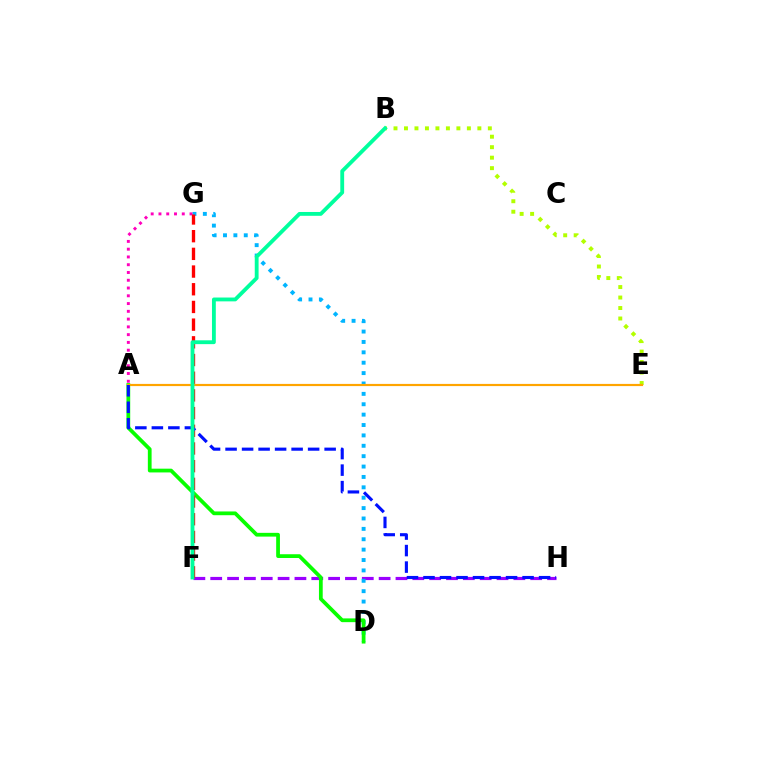{('F', 'H'): [{'color': '#9b00ff', 'line_style': 'dashed', 'thickness': 2.29}], ('D', 'G'): [{'color': '#00b5ff', 'line_style': 'dotted', 'thickness': 2.82}], ('A', 'G'): [{'color': '#ff00bd', 'line_style': 'dotted', 'thickness': 2.11}], ('A', 'D'): [{'color': '#08ff00', 'line_style': 'solid', 'thickness': 2.71}], ('B', 'E'): [{'color': '#b3ff00', 'line_style': 'dotted', 'thickness': 2.85}], ('F', 'G'): [{'color': '#ff0000', 'line_style': 'dashed', 'thickness': 2.4}], ('A', 'E'): [{'color': '#ffa500', 'line_style': 'solid', 'thickness': 1.57}], ('A', 'H'): [{'color': '#0010ff', 'line_style': 'dashed', 'thickness': 2.24}], ('B', 'F'): [{'color': '#00ff9d', 'line_style': 'solid', 'thickness': 2.76}]}